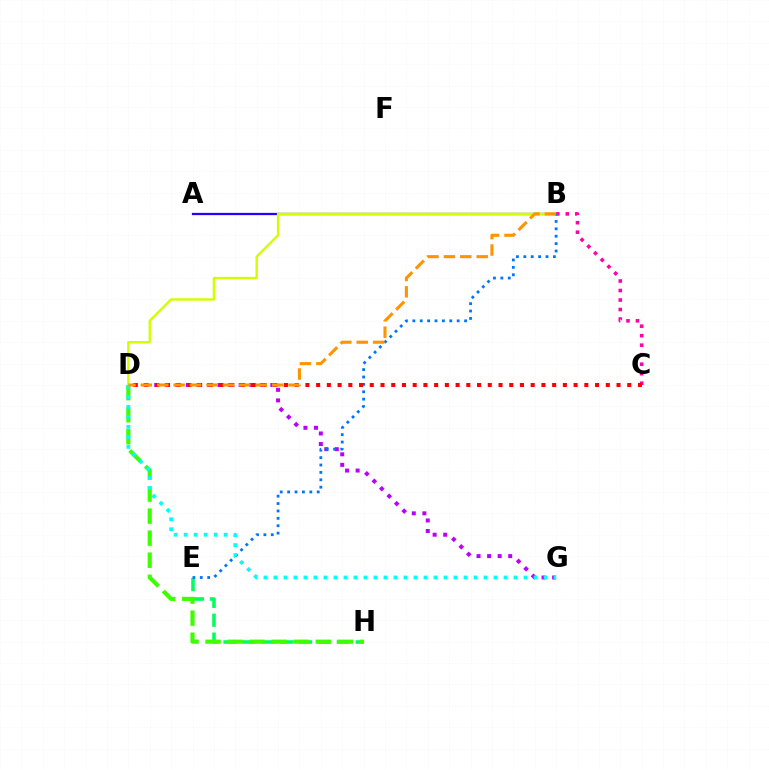{('D', 'G'): [{'color': '#b900ff', 'line_style': 'dotted', 'thickness': 2.87}, {'color': '#00fff6', 'line_style': 'dotted', 'thickness': 2.72}], ('A', 'B'): [{'color': '#2500ff', 'line_style': 'solid', 'thickness': 1.63}], ('B', 'D'): [{'color': '#d1ff00', 'line_style': 'solid', 'thickness': 1.73}, {'color': '#ff9400', 'line_style': 'dashed', 'thickness': 2.23}], ('E', 'H'): [{'color': '#00ff5c', 'line_style': 'dashed', 'thickness': 2.57}], ('B', 'C'): [{'color': '#ff00ac', 'line_style': 'dotted', 'thickness': 2.58}], ('D', 'H'): [{'color': '#3dff00', 'line_style': 'dashed', 'thickness': 3.0}], ('B', 'E'): [{'color': '#0074ff', 'line_style': 'dotted', 'thickness': 2.01}], ('C', 'D'): [{'color': '#ff0000', 'line_style': 'dotted', 'thickness': 2.91}]}